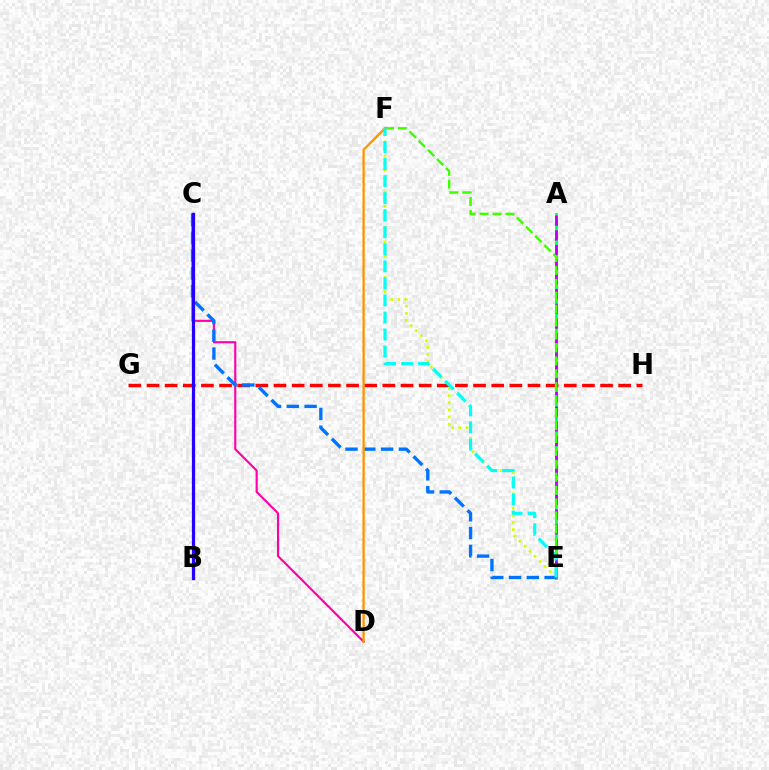{('G', 'H'): [{'color': '#ff0000', 'line_style': 'dashed', 'thickness': 2.46}], ('C', 'D'): [{'color': '#ff00ac', 'line_style': 'solid', 'thickness': 1.54}], ('A', 'E'): [{'color': '#00ff5c', 'line_style': 'solid', 'thickness': 2.0}, {'color': '#b900ff', 'line_style': 'dashed', 'thickness': 2.0}], ('E', 'F'): [{'color': '#d1ff00', 'line_style': 'dotted', 'thickness': 1.94}, {'color': '#3dff00', 'line_style': 'dashed', 'thickness': 1.76}, {'color': '#00fff6', 'line_style': 'dashed', 'thickness': 2.32}], ('C', 'E'): [{'color': '#0074ff', 'line_style': 'dashed', 'thickness': 2.42}], ('D', 'F'): [{'color': '#ff9400', 'line_style': 'solid', 'thickness': 1.67}], ('B', 'C'): [{'color': '#2500ff', 'line_style': 'solid', 'thickness': 2.32}]}